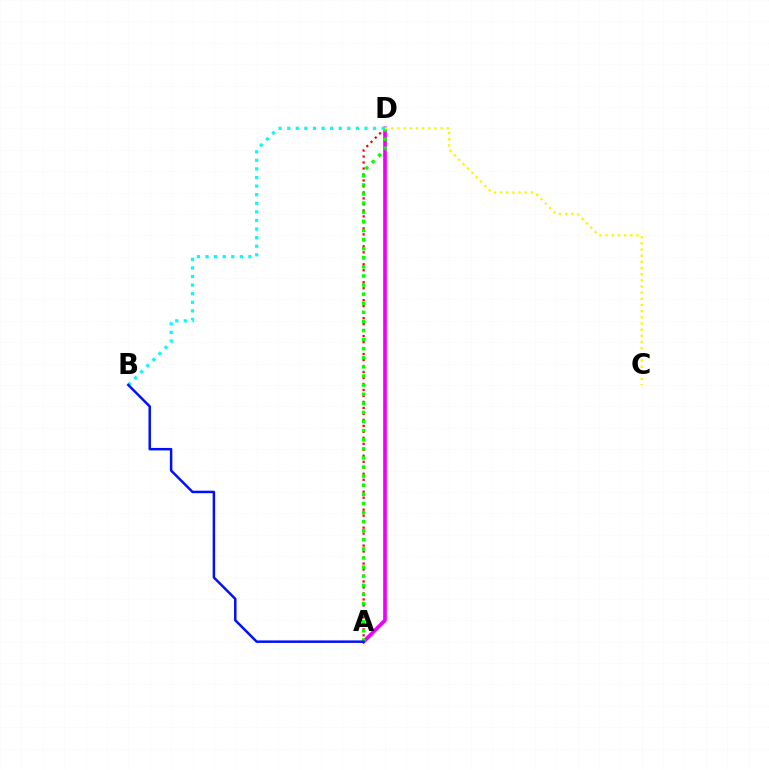{('A', 'D'): [{'color': '#ee00ff', 'line_style': 'solid', 'thickness': 2.64}, {'color': '#ff0000', 'line_style': 'dotted', 'thickness': 1.63}, {'color': '#08ff00', 'line_style': 'dotted', 'thickness': 2.47}], ('B', 'D'): [{'color': '#00fff6', 'line_style': 'dotted', 'thickness': 2.33}], ('A', 'B'): [{'color': '#0010ff', 'line_style': 'solid', 'thickness': 1.79}], ('C', 'D'): [{'color': '#fcf500', 'line_style': 'dotted', 'thickness': 1.67}]}